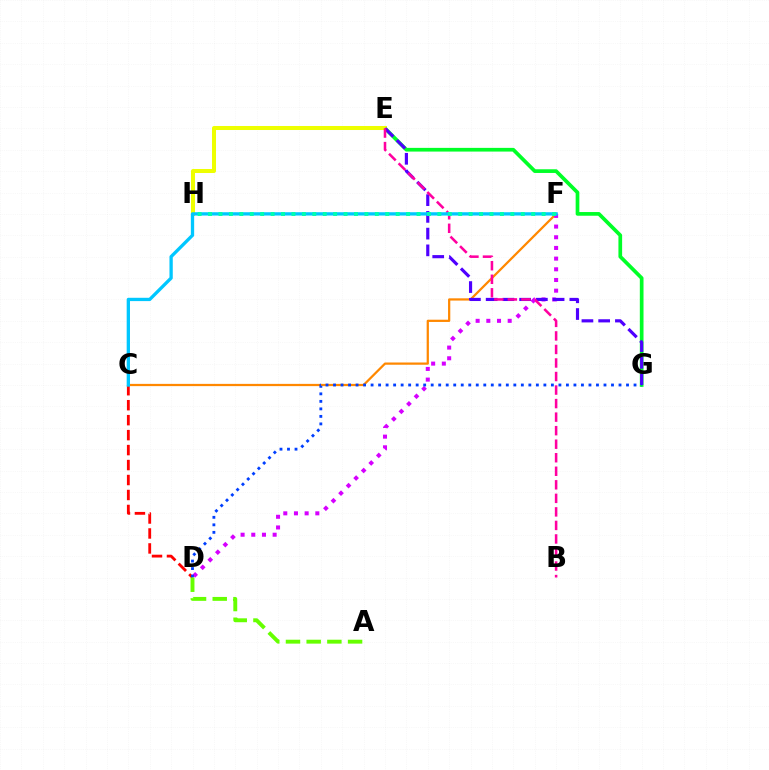{('E', 'G'): [{'color': '#00ff27', 'line_style': 'solid', 'thickness': 2.66}, {'color': '#4f00ff', 'line_style': 'dashed', 'thickness': 2.27}], ('C', 'F'): [{'color': '#ff8800', 'line_style': 'solid', 'thickness': 1.61}, {'color': '#00c7ff', 'line_style': 'solid', 'thickness': 2.38}], ('E', 'H'): [{'color': '#eeff00', 'line_style': 'solid', 'thickness': 2.89}], ('D', 'F'): [{'color': '#d600ff', 'line_style': 'dotted', 'thickness': 2.9}], ('C', 'D'): [{'color': '#ff0000', 'line_style': 'dashed', 'thickness': 2.03}], ('B', 'E'): [{'color': '#ff00a0', 'line_style': 'dashed', 'thickness': 1.84}], ('D', 'G'): [{'color': '#003fff', 'line_style': 'dotted', 'thickness': 2.04}], ('A', 'D'): [{'color': '#66ff00', 'line_style': 'dashed', 'thickness': 2.81}], ('F', 'H'): [{'color': '#00ffaf', 'line_style': 'dotted', 'thickness': 2.83}]}